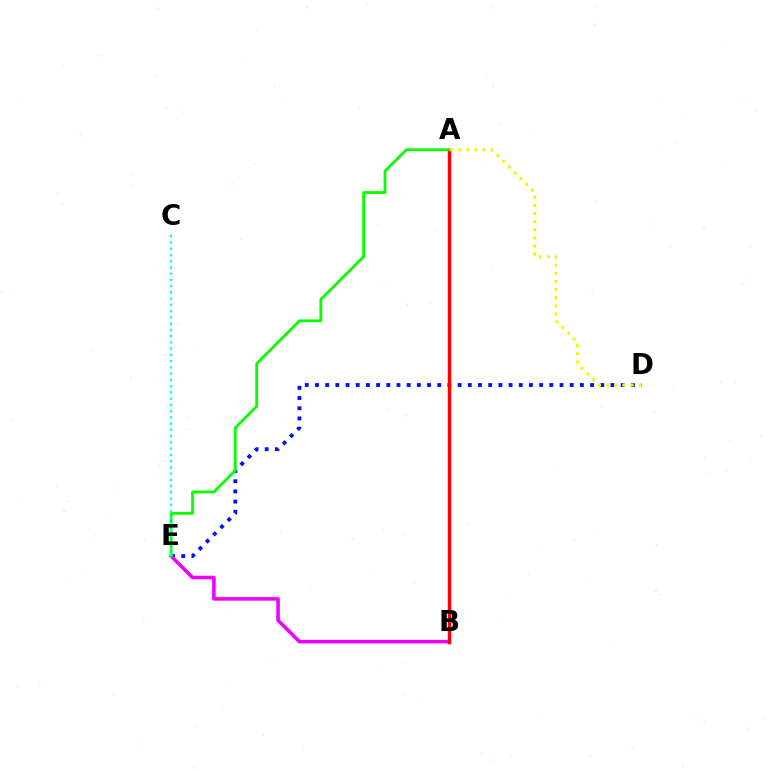{('D', 'E'): [{'color': '#0010ff', 'line_style': 'dotted', 'thickness': 2.77}], ('B', 'E'): [{'color': '#ee00ff', 'line_style': 'solid', 'thickness': 2.56}], ('A', 'B'): [{'color': '#ff0000', 'line_style': 'solid', 'thickness': 2.5}], ('A', 'E'): [{'color': '#08ff00', 'line_style': 'solid', 'thickness': 2.01}], ('A', 'D'): [{'color': '#fcf500', 'line_style': 'dotted', 'thickness': 2.21}], ('C', 'E'): [{'color': '#00fff6', 'line_style': 'dotted', 'thickness': 1.7}]}